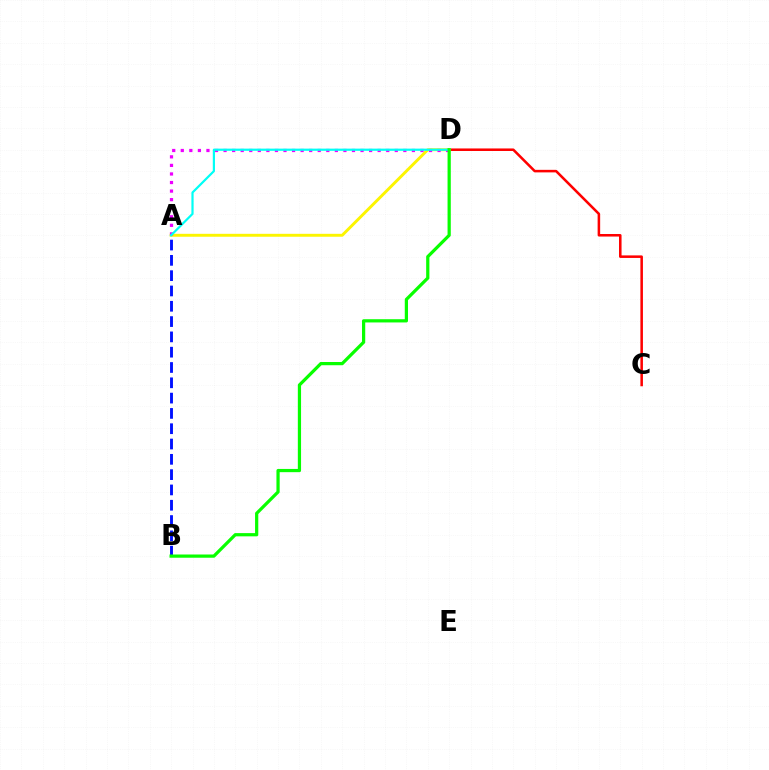{('C', 'D'): [{'color': '#ff0000', 'line_style': 'solid', 'thickness': 1.83}], ('A', 'D'): [{'color': '#fcf500', 'line_style': 'solid', 'thickness': 2.1}, {'color': '#ee00ff', 'line_style': 'dotted', 'thickness': 2.33}, {'color': '#00fff6', 'line_style': 'solid', 'thickness': 1.58}], ('A', 'B'): [{'color': '#0010ff', 'line_style': 'dashed', 'thickness': 2.08}], ('B', 'D'): [{'color': '#08ff00', 'line_style': 'solid', 'thickness': 2.32}]}